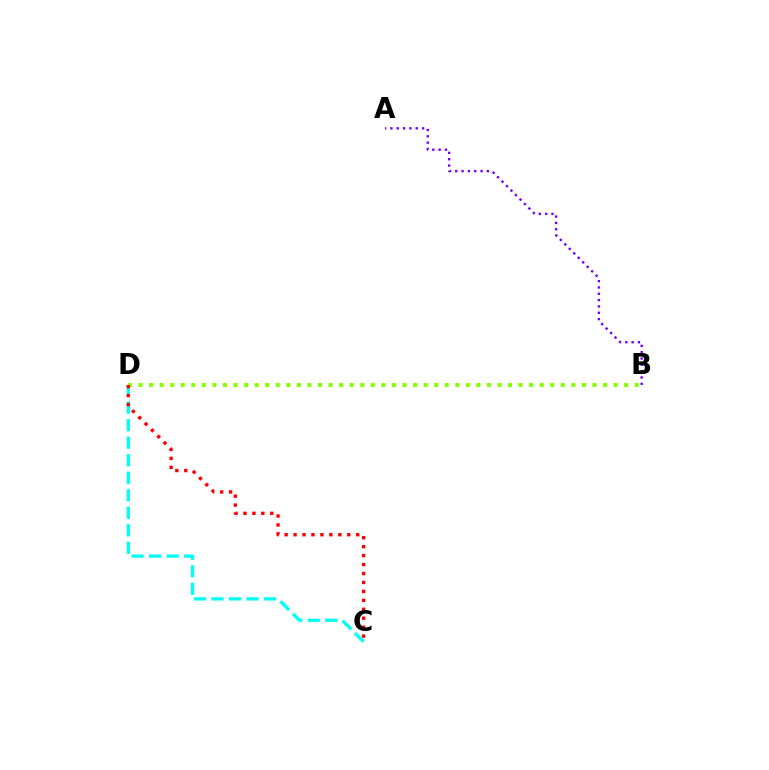{('B', 'D'): [{'color': '#84ff00', 'line_style': 'dotted', 'thickness': 2.87}], ('A', 'B'): [{'color': '#7200ff', 'line_style': 'dotted', 'thickness': 1.72}], ('C', 'D'): [{'color': '#00fff6', 'line_style': 'dashed', 'thickness': 2.38}, {'color': '#ff0000', 'line_style': 'dotted', 'thickness': 2.43}]}